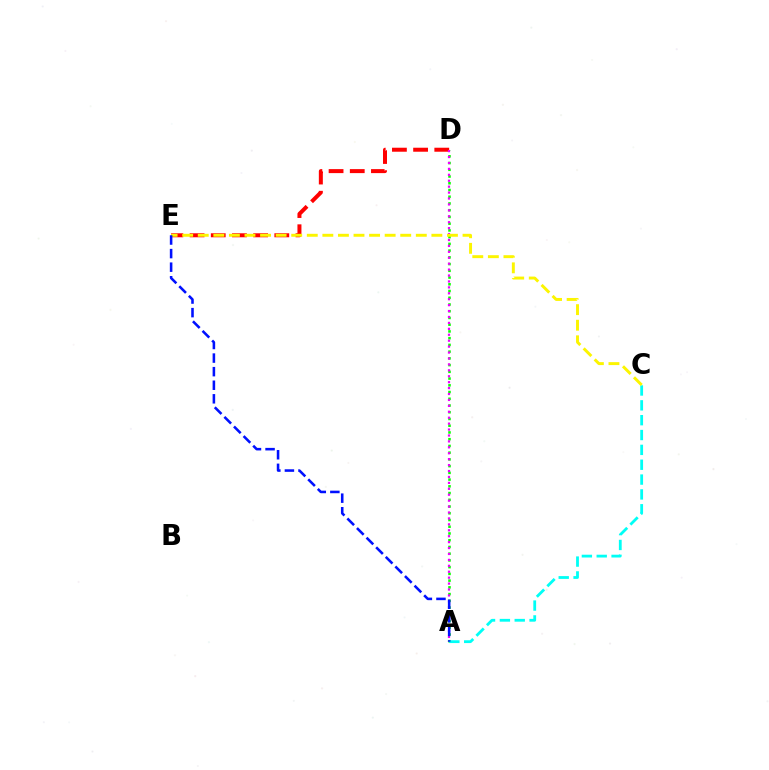{('D', 'E'): [{'color': '#ff0000', 'line_style': 'dashed', 'thickness': 2.88}], ('A', 'D'): [{'color': '#08ff00', 'line_style': 'dotted', 'thickness': 1.83}, {'color': '#ee00ff', 'line_style': 'dotted', 'thickness': 1.61}], ('A', 'C'): [{'color': '#00fff6', 'line_style': 'dashed', 'thickness': 2.02}], ('C', 'E'): [{'color': '#fcf500', 'line_style': 'dashed', 'thickness': 2.12}], ('A', 'E'): [{'color': '#0010ff', 'line_style': 'dashed', 'thickness': 1.84}]}